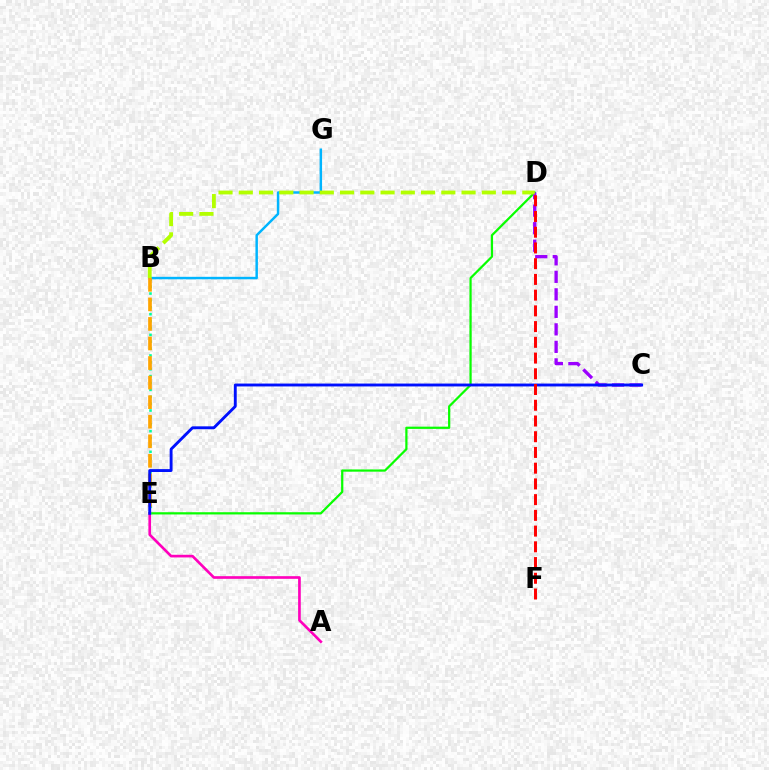{('B', 'G'): [{'color': '#00b5ff', 'line_style': 'solid', 'thickness': 1.78}], ('D', 'E'): [{'color': '#08ff00', 'line_style': 'solid', 'thickness': 1.61}], ('A', 'E'): [{'color': '#ff00bd', 'line_style': 'solid', 'thickness': 1.91}], ('C', 'D'): [{'color': '#9b00ff', 'line_style': 'dashed', 'thickness': 2.38}], ('B', 'E'): [{'color': '#00ff9d', 'line_style': 'dotted', 'thickness': 1.87}, {'color': '#ffa500', 'line_style': 'dashed', 'thickness': 2.66}], ('C', 'E'): [{'color': '#0010ff', 'line_style': 'solid', 'thickness': 2.07}], ('D', 'F'): [{'color': '#ff0000', 'line_style': 'dashed', 'thickness': 2.14}], ('B', 'D'): [{'color': '#b3ff00', 'line_style': 'dashed', 'thickness': 2.75}]}